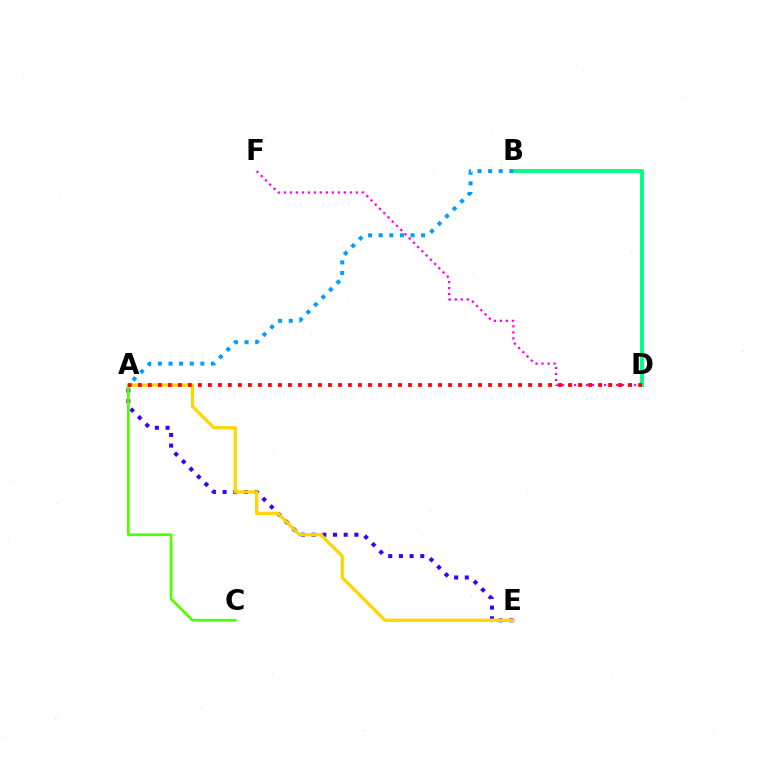{('B', 'D'): [{'color': '#00ff86', 'line_style': 'solid', 'thickness': 2.83}], ('A', 'E'): [{'color': '#3700ff', 'line_style': 'dotted', 'thickness': 2.9}, {'color': '#ffd500', 'line_style': 'solid', 'thickness': 2.33}], ('D', 'F'): [{'color': '#ff00ed', 'line_style': 'dotted', 'thickness': 1.63}], ('A', 'B'): [{'color': '#009eff', 'line_style': 'dotted', 'thickness': 2.88}], ('A', 'C'): [{'color': '#4fff00', 'line_style': 'solid', 'thickness': 1.96}], ('A', 'D'): [{'color': '#ff0000', 'line_style': 'dotted', 'thickness': 2.72}]}